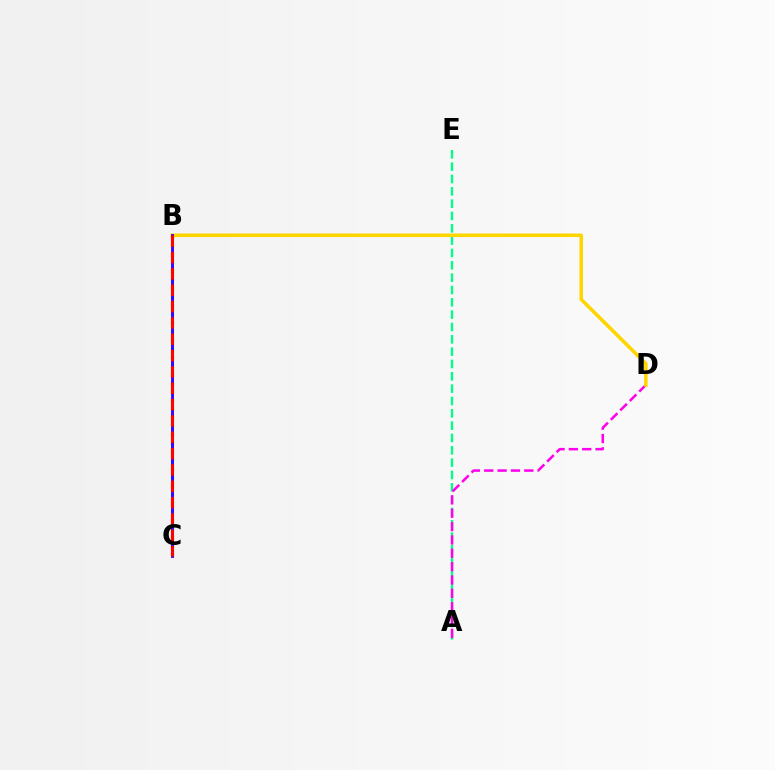{('A', 'E'): [{'color': '#00ff86', 'line_style': 'dashed', 'thickness': 1.68}], ('A', 'D'): [{'color': '#ff00ed', 'line_style': 'dashed', 'thickness': 1.81}], ('B', 'C'): [{'color': '#4fff00', 'line_style': 'dotted', 'thickness': 2.33}, {'color': '#009eff', 'line_style': 'dashed', 'thickness': 2.0}, {'color': '#3700ff', 'line_style': 'solid', 'thickness': 2.05}, {'color': '#ff0000', 'line_style': 'dashed', 'thickness': 2.22}], ('B', 'D'): [{'color': '#ffd500', 'line_style': 'solid', 'thickness': 2.55}]}